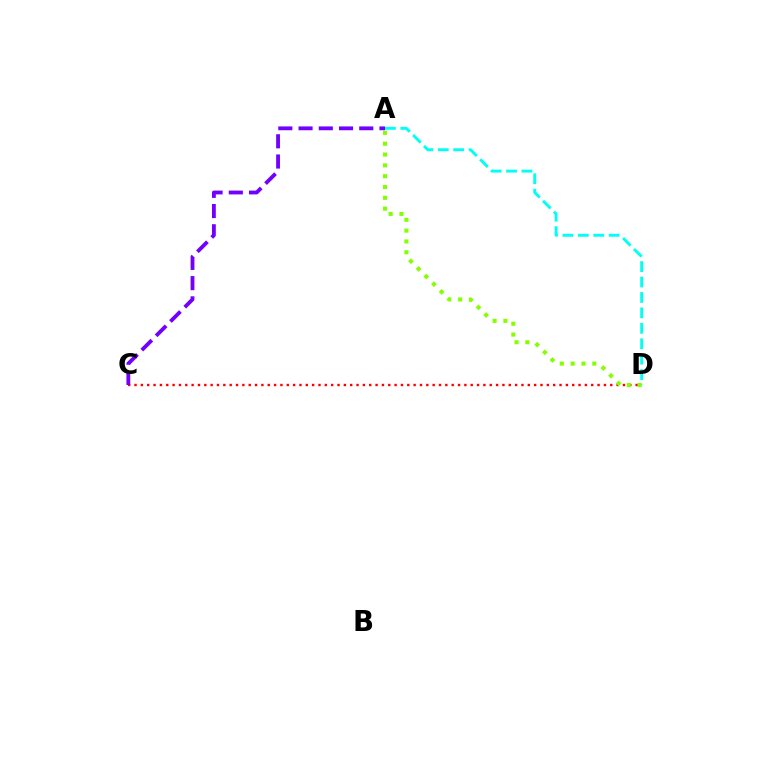{('C', 'D'): [{'color': '#ff0000', 'line_style': 'dotted', 'thickness': 1.72}], ('A', 'D'): [{'color': '#84ff00', 'line_style': 'dotted', 'thickness': 2.94}, {'color': '#00fff6', 'line_style': 'dashed', 'thickness': 2.1}], ('A', 'C'): [{'color': '#7200ff', 'line_style': 'dashed', 'thickness': 2.75}]}